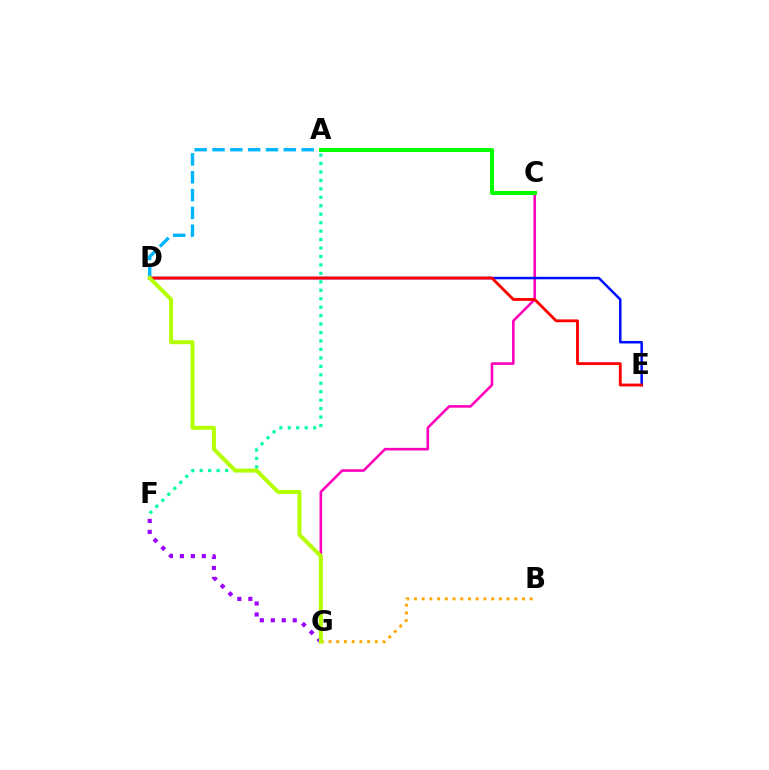{('C', 'G'): [{'color': '#ff00bd', 'line_style': 'solid', 'thickness': 1.88}], ('D', 'E'): [{'color': '#0010ff', 'line_style': 'solid', 'thickness': 1.81}, {'color': '#ff0000', 'line_style': 'solid', 'thickness': 2.06}], ('A', 'F'): [{'color': '#00ff9d', 'line_style': 'dotted', 'thickness': 2.3}], ('A', 'D'): [{'color': '#00b5ff', 'line_style': 'dashed', 'thickness': 2.42}], ('F', 'G'): [{'color': '#9b00ff', 'line_style': 'dotted', 'thickness': 2.98}], ('A', 'C'): [{'color': '#08ff00', 'line_style': 'solid', 'thickness': 2.87}], ('B', 'G'): [{'color': '#ffa500', 'line_style': 'dotted', 'thickness': 2.1}], ('D', 'G'): [{'color': '#b3ff00', 'line_style': 'solid', 'thickness': 2.85}]}